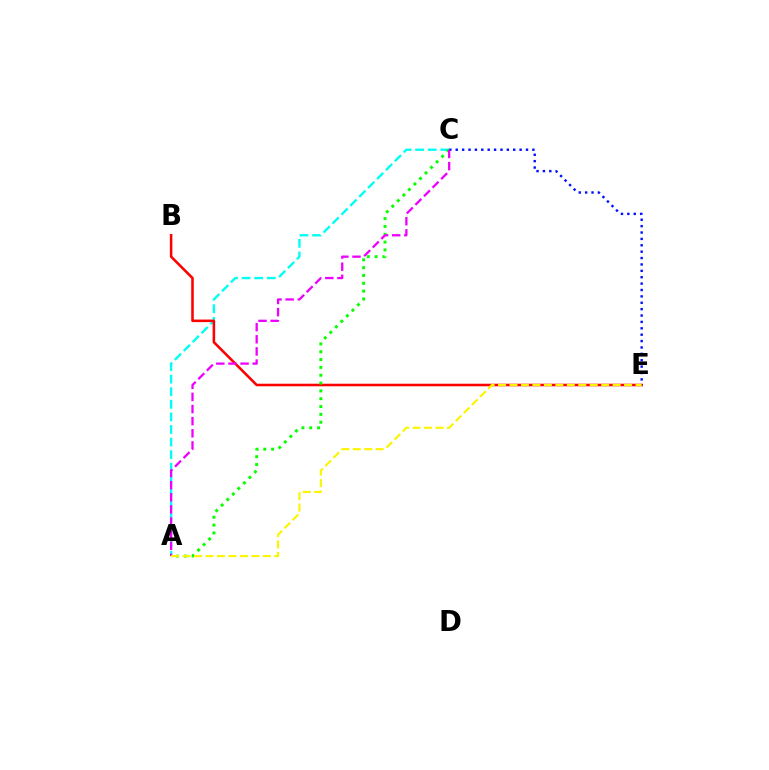{('A', 'C'): [{'color': '#00fff6', 'line_style': 'dashed', 'thickness': 1.71}, {'color': '#08ff00', 'line_style': 'dotted', 'thickness': 2.13}, {'color': '#ee00ff', 'line_style': 'dashed', 'thickness': 1.65}], ('B', 'E'): [{'color': '#ff0000', 'line_style': 'solid', 'thickness': 1.84}], ('C', 'E'): [{'color': '#0010ff', 'line_style': 'dotted', 'thickness': 1.73}], ('A', 'E'): [{'color': '#fcf500', 'line_style': 'dashed', 'thickness': 1.56}]}